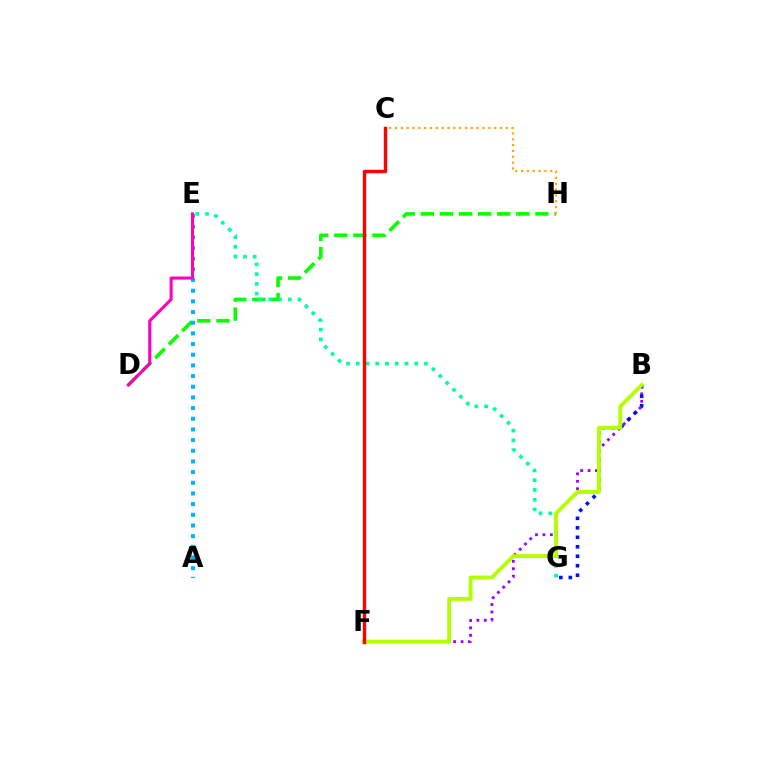{('D', 'H'): [{'color': '#08ff00', 'line_style': 'dashed', 'thickness': 2.59}], ('B', 'F'): [{'color': '#9b00ff', 'line_style': 'dotted', 'thickness': 2.02}, {'color': '#b3ff00', 'line_style': 'solid', 'thickness': 2.79}], ('A', 'E'): [{'color': '#00b5ff', 'line_style': 'dotted', 'thickness': 2.9}], ('E', 'G'): [{'color': '#00ff9d', 'line_style': 'dotted', 'thickness': 2.65}], ('D', 'E'): [{'color': '#ff00bd', 'line_style': 'solid', 'thickness': 2.21}], ('B', 'G'): [{'color': '#0010ff', 'line_style': 'dotted', 'thickness': 2.58}], ('C', 'H'): [{'color': '#ffa500', 'line_style': 'dotted', 'thickness': 1.58}], ('C', 'F'): [{'color': '#ff0000', 'line_style': 'solid', 'thickness': 2.46}]}